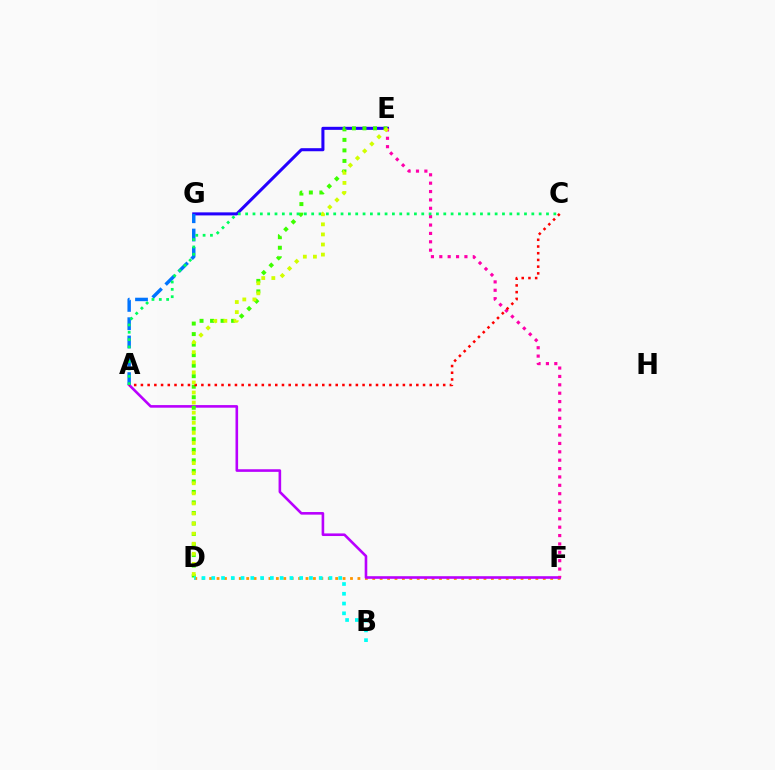{('E', 'G'): [{'color': '#2500ff', 'line_style': 'solid', 'thickness': 2.2}], ('A', 'G'): [{'color': '#0074ff', 'line_style': 'dashed', 'thickness': 2.49}], ('D', 'F'): [{'color': '#ff9400', 'line_style': 'dotted', 'thickness': 2.01}], ('A', 'F'): [{'color': '#b900ff', 'line_style': 'solid', 'thickness': 1.88}], ('D', 'E'): [{'color': '#3dff00', 'line_style': 'dotted', 'thickness': 2.86}, {'color': '#d1ff00', 'line_style': 'dotted', 'thickness': 2.74}], ('B', 'D'): [{'color': '#00fff6', 'line_style': 'dotted', 'thickness': 2.65}], ('E', 'F'): [{'color': '#ff00ac', 'line_style': 'dotted', 'thickness': 2.28}], ('A', 'C'): [{'color': '#ff0000', 'line_style': 'dotted', 'thickness': 1.83}, {'color': '#00ff5c', 'line_style': 'dotted', 'thickness': 1.99}]}